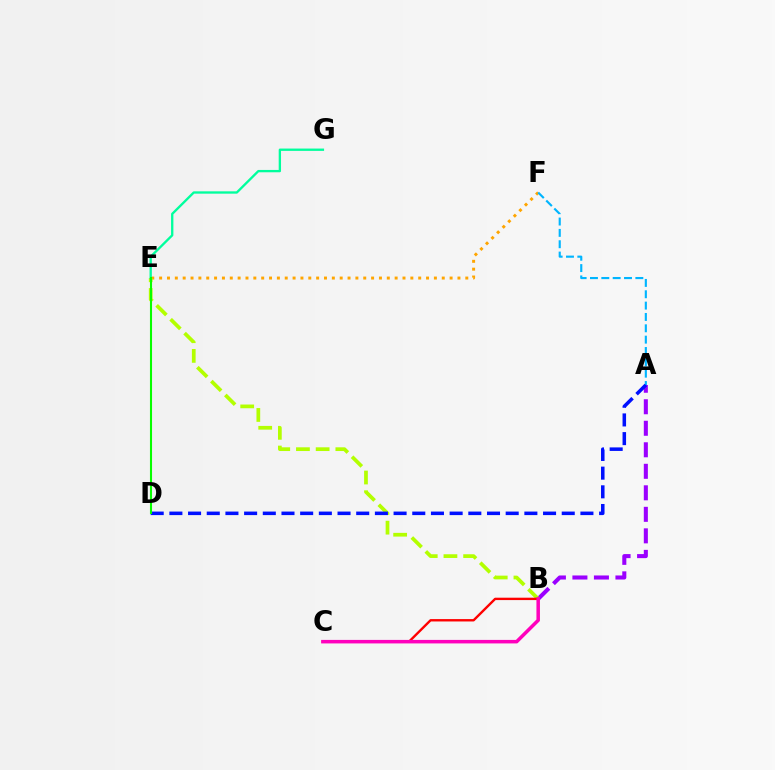{('A', 'B'): [{'color': '#9b00ff', 'line_style': 'dashed', 'thickness': 2.92}], ('E', 'F'): [{'color': '#ffa500', 'line_style': 'dotted', 'thickness': 2.13}], ('B', 'E'): [{'color': '#b3ff00', 'line_style': 'dashed', 'thickness': 2.68}], ('E', 'G'): [{'color': '#00ff9d', 'line_style': 'solid', 'thickness': 1.68}], ('A', 'F'): [{'color': '#00b5ff', 'line_style': 'dashed', 'thickness': 1.54}], ('A', 'D'): [{'color': '#0010ff', 'line_style': 'dashed', 'thickness': 2.54}], ('B', 'C'): [{'color': '#ff0000', 'line_style': 'solid', 'thickness': 1.71}, {'color': '#ff00bd', 'line_style': 'solid', 'thickness': 2.53}], ('D', 'E'): [{'color': '#08ff00', 'line_style': 'solid', 'thickness': 1.5}]}